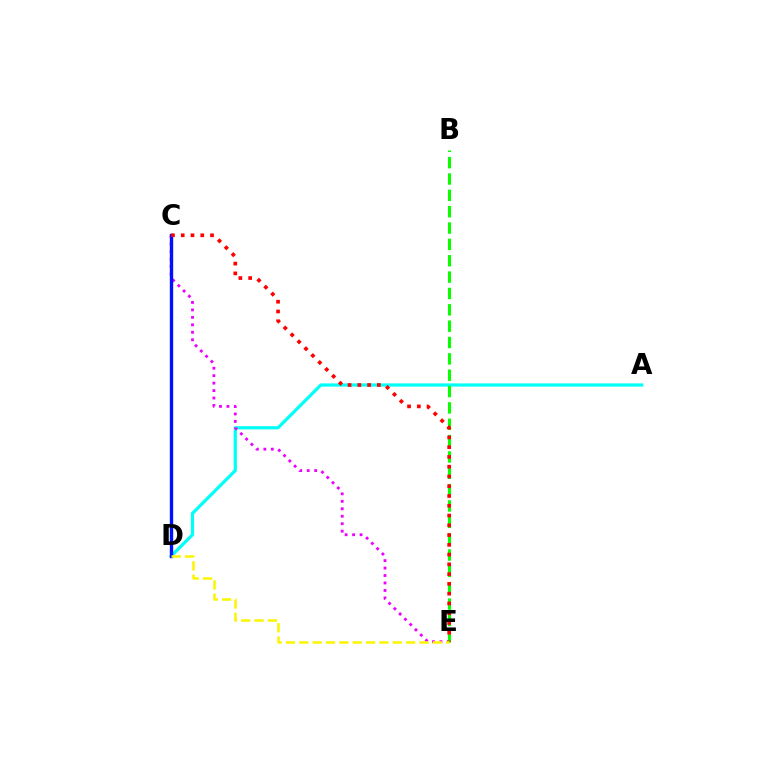{('A', 'D'): [{'color': '#00fff6', 'line_style': 'solid', 'thickness': 2.31}], ('C', 'E'): [{'color': '#ee00ff', 'line_style': 'dotted', 'thickness': 2.03}, {'color': '#ff0000', 'line_style': 'dotted', 'thickness': 2.65}], ('C', 'D'): [{'color': '#0010ff', 'line_style': 'solid', 'thickness': 2.42}], ('B', 'E'): [{'color': '#08ff00', 'line_style': 'dashed', 'thickness': 2.22}], ('D', 'E'): [{'color': '#fcf500', 'line_style': 'dashed', 'thickness': 1.81}]}